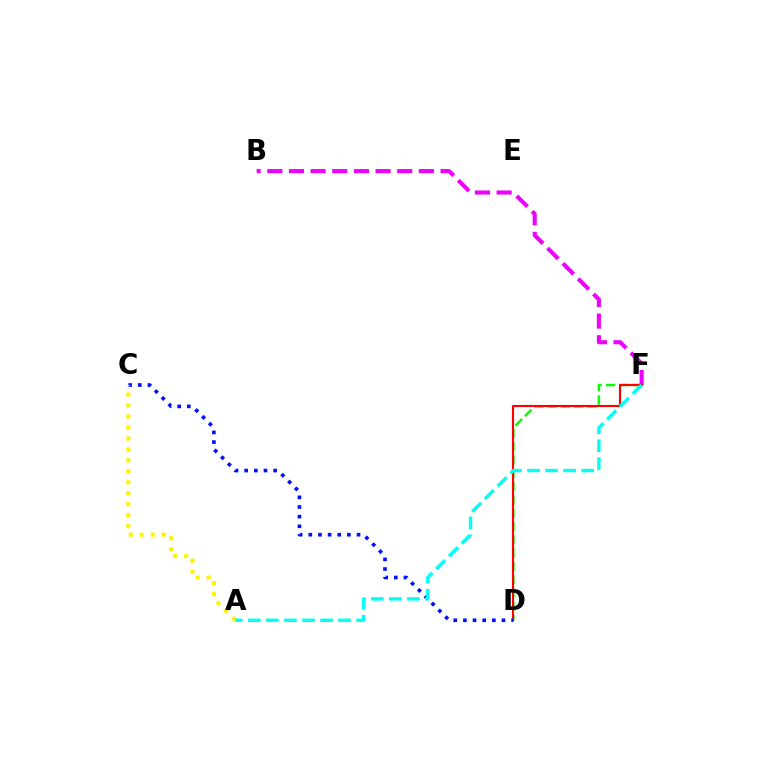{('D', 'F'): [{'color': '#08ff00', 'line_style': 'dashed', 'thickness': 1.81}, {'color': '#ff0000', 'line_style': 'solid', 'thickness': 1.54}], ('B', 'F'): [{'color': '#ee00ff', 'line_style': 'dashed', 'thickness': 2.94}], ('C', 'D'): [{'color': '#0010ff', 'line_style': 'dotted', 'thickness': 2.62}], ('A', 'C'): [{'color': '#fcf500', 'line_style': 'dotted', 'thickness': 2.98}], ('A', 'F'): [{'color': '#00fff6', 'line_style': 'dashed', 'thickness': 2.45}]}